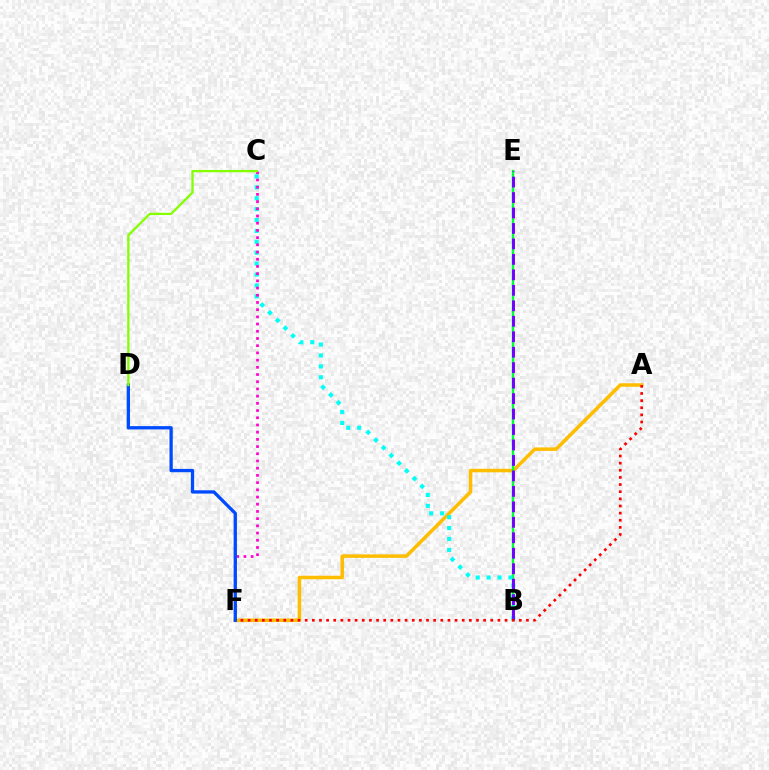{('A', 'F'): [{'color': '#ffbd00', 'line_style': 'solid', 'thickness': 2.53}, {'color': '#ff0000', 'line_style': 'dotted', 'thickness': 1.94}], ('B', 'E'): [{'color': '#00ff39', 'line_style': 'solid', 'thickness': 1.74}, {'color': '#7200ff', 'line_style': 'dashed', 'thickness': 2.1}], ('B', 'C'): [{'color': '#00fff6', 'line_style': 'dotted', 'thickness': 2.96}], ('C', 'F'): [{'color': '#ff00cf', 'line_style': 'dotted', 'thickness': 1.96}], ('D', 'F'): [{'color': '#004bff', 'line_style': 'solid', 'thickness': 2.38}], ('C', 'D'): [{'color': '#84ff00', 'line_style': 'solid', 'thickness': 1.65}]}